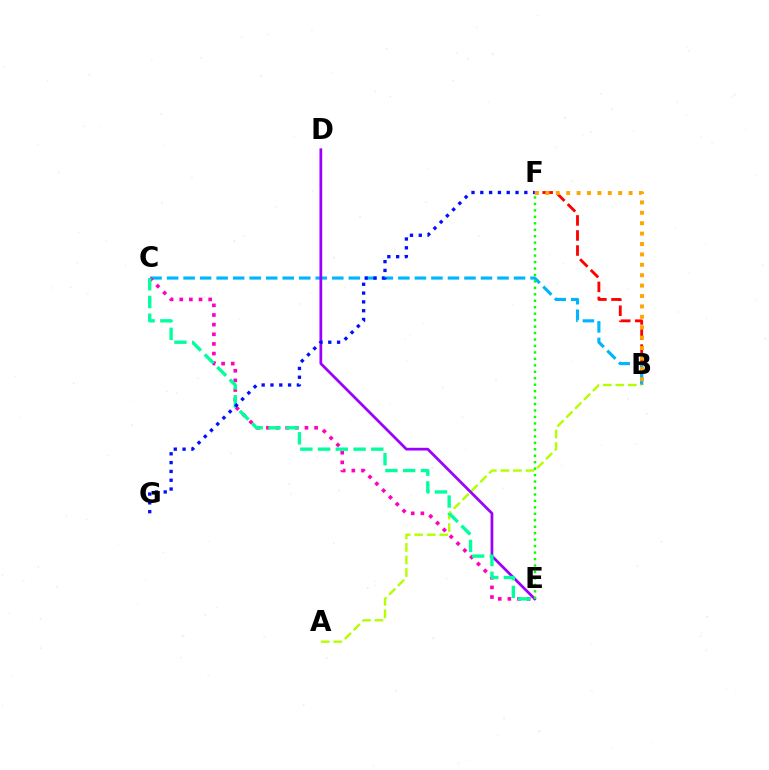{('B', 'F'): [{'color': '#ff0000', 'line_style': 'dashed', 'thickness': 2.05}, {'color': '#ffa500', 'line_style': 'dotted', 'thickness': 2.83}], ('B', 'C'): [{'color': '#00b5ff', 'line_style': 'dashed', 'thickness': 2.24}], ('A', 'B'): [{'color': '#b3ff00', 'line_style': 'dashed', 'thickness': 1.7}], ('D', 'E'): [{'color': '#9b00ff', 'line_style': 'solid', 'thickness': 1.97}], ('C', 'E'): [{'color': '#ff00bd', 'line_style': 'dotted', 'thickness': 2.62}, {'color': '#00ff9d', 'line_style': 'dashed', 'thickness': 2.41}], ('F', 'G'): [{'color': '#0010ff', 'line_style': 'dotted', 'thickness': 2.39}], ('E', 'F'): [{'color': '#08ff00', 'line_style': 'dotted', 'thickness': 1.75}]}